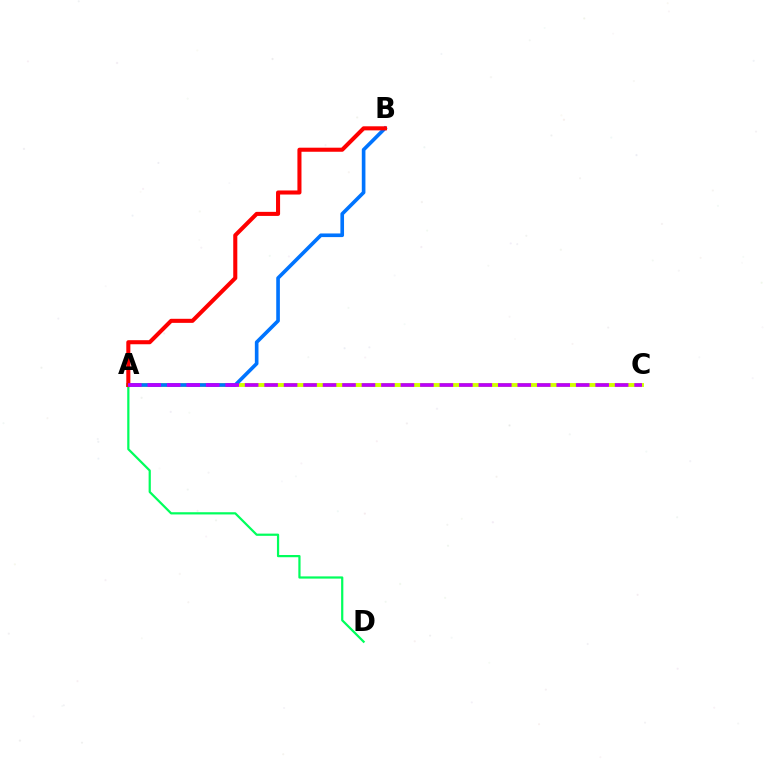{('A', 'C'): [{'color': '#d1ff00', 'line_style': 'solid', 'thickness': 2.8}, {'color': '#b900ff', 'line_style': 'dashed', 'thickness': 2.65}], ('A', 'B'): [{'color': '#0074ff', 'line_style': 'solid', 'thickness': 2.62}, {'color': '#ff0000', 'line_style': 'solid', 'thickness': 2.93}], ('A', 'D'): [{'color': '#00ff5c', 'line_style': 'solid', 'thickness': 1.6}]}